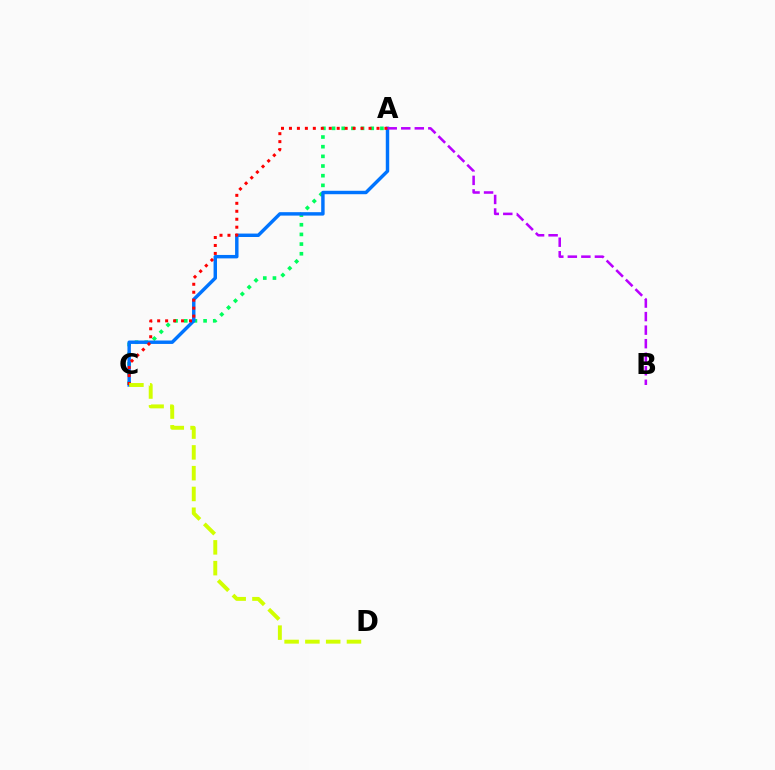{('A', 'C'): [{'color': '#00ff5c', 'line_style': 'dotted', 'thickness': 2.63}, {'color': '#0074ff', 'line_style': 'solid', 'thickness': 2.47}, {'color': '#ff0000', 'line_style': 'dotted', 'thickness': 2.16}], ('A', 'B'): [{'color': '#b900ff', 'line_style': 'dashed', 'thickness': 1.84}], ('C', 'D'): [{'color': '#d1ff00', 'line_style': 'dashed', 'thickness': 2.82}]}